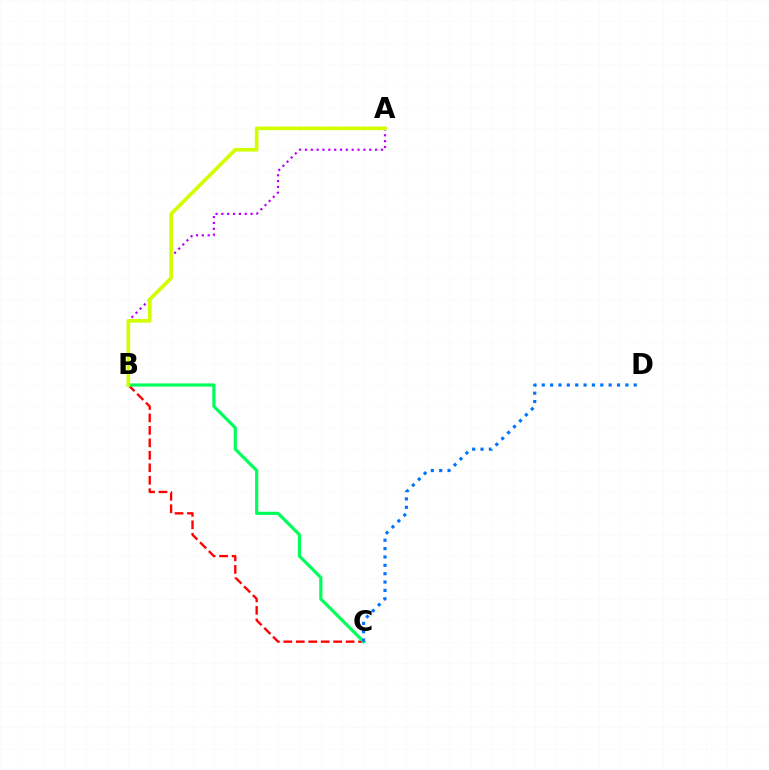{('A', 'B'): [{'color': '#b900ff', 'line_style': 'dotted', 'thickness': 1.59}, {'color': '#d1ff00', 'line_style': 'solid', 'thickness': 2.64}], ('B', 'C'): [{'color': '#ff0000', 'line_style': 'dashed', 'thickness': 1.69}, {'color': '#00ff5c', 'line_style': 'solid', 'thickness': 2.3}], ('C', 'D'): [{'color': '#0074ff', 'line_style': 'dotted', 'thickness': 2.27}]}